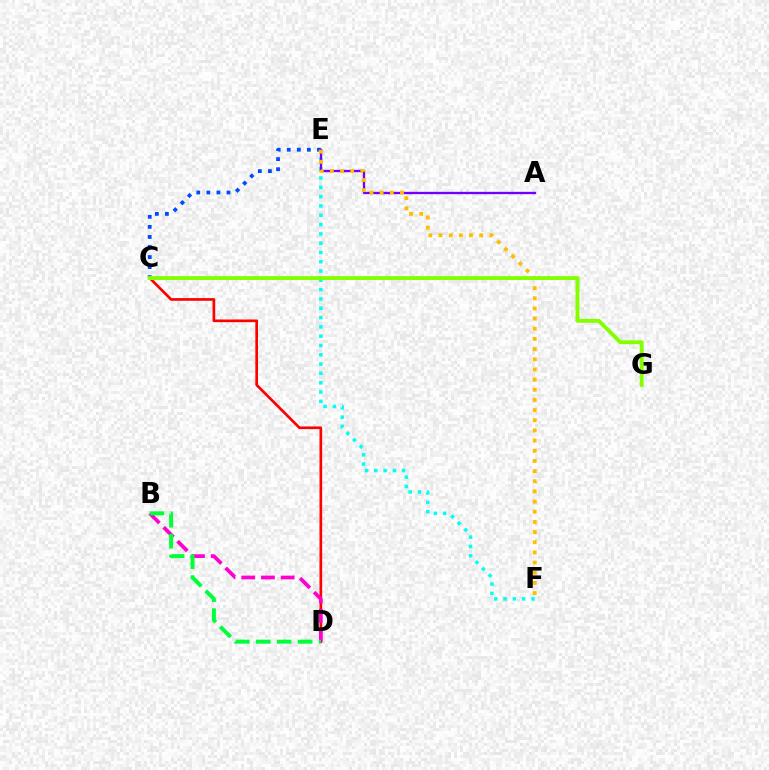{('C', 'D'): [{'color': '#ff0000', 'line_style': 'solid', 'thickness': 1.92}], ('E', 'F'): [{'color': '#00fff6', 'line_style': 'dotted', 'thickness': 2.53}, {'color': '#ffbd00', 'line_style': 'dotted', 'thickness': 2.76}], ('C', 'E'): [{'color': '#004bff', 'line_style': 'dotted', 'thickness': 2.73}], ('B', 'D'): [{'color': '#ff00cf', 'line_style': 'dashed', 'thickness': 2.68}, {'color': '#00ff39', 'line_style': 'dashed', 'thickness': 2.85}], ('A', 'E'): [{'color': '#7200ff', 'line_style': 'solid', 'thickness': 1.68}], ('C', 'G'): [{'color': '#84ff00', 'line_style': 'solid', 'thickness': 2.8}]}